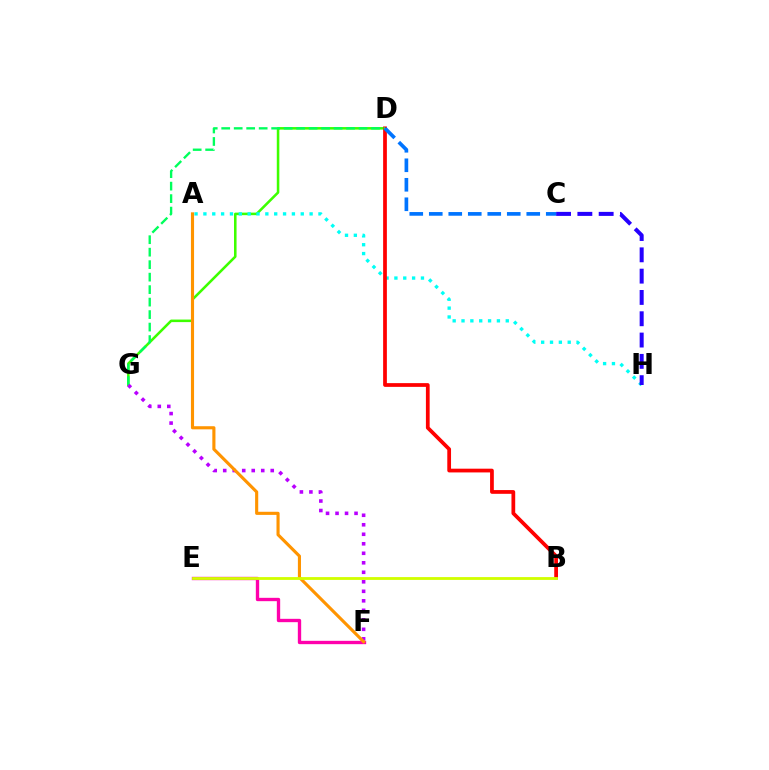{('D', 'G'): [{'color': '#3dff00', 'line_style': 'solid', 'thickness': 1.84}, {'color': '#00ff5c', 'line_style': 'dashed', 'thickness': 1.7}], ('E', 'F'): [{'color': '#ff00ac', 'line_style': 'solid', 'thickness': 2.41}], ('A', 'H'): [{'color': '#00fff6', 'line_style': 'dotted', 'thickness': 2.4}], ('B', 'D'): [{'color': '#ff0000', 'line_style': 'solid', 'thickness': 2.7}], ('C', 'H'): [{'color': '#2500ff', 'line_style': 'dashed', 'thickness': 2.89}], ('C', 'D'): [{'color': '#0074ff', 'line_style': 'dashed', 'thickness': 2.65}], ('F', 'G'): [{'color': '#b900ff', 'line_style': 'dotted', 'thickness': 2.58}], ('A', 'F'): [{'color': '#ff9400', 'line_style': 'solid', 'thickness': 2.25}], ('B', 'E'): [{'color': '#d1ff00', 'line_style': 'solid', 'thickness': 2.03}]}